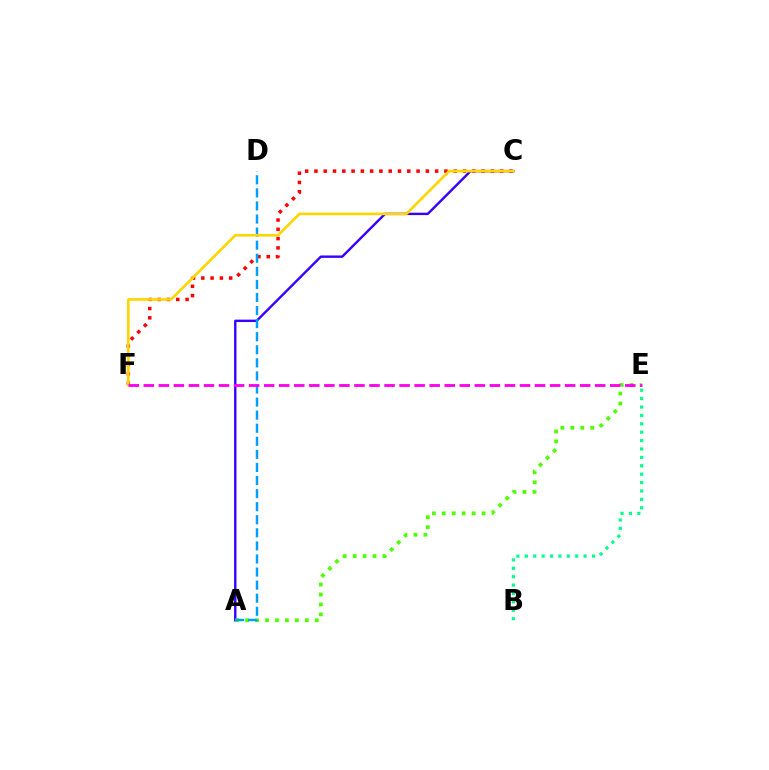{('C', 'F'): [{'color': '#ff0000', 'line_style': 'dotted', 'thickness': 2.52}, {'color': '#ffd500', 'line_style': 'solid', 'thickness': 1.9}], ('A', 'C'): [{'color': '#3700ff', 'line_style': 'solid', 'thickness': 1.73}], ('A', 'E'): [{'color': '#4fff00', 'line_style': 'dotted', 'thickness': 2.7}], ('A', 'D'): [{'color': '#009eff', 'line_style': 'dashed', 'thickness': 1.78}], ('B', 'E'): [{'color': '#00ff86', 'line_style': 'dotted', 'thickness': 2.28}], ('E', 'F'): [{'color': '#ff00ed', 'line_style': 'dashed', 'thickness': 2.04}]}